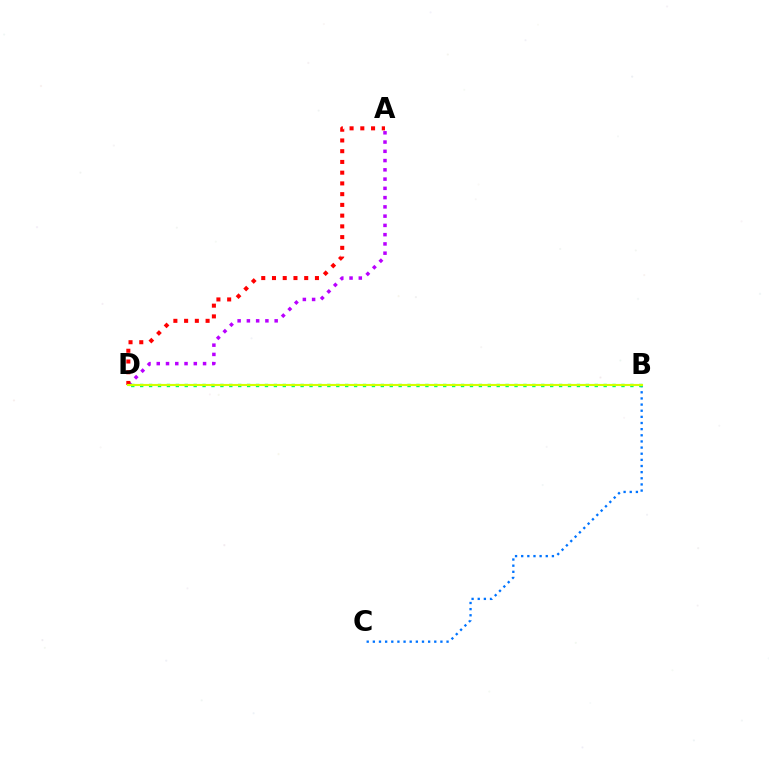{('B', 'C'): [{'color': '#0074ff', 'line_style': 'dotted', 'thickness': 1.67}], ('A', 'D'): [{'color': '#b900ff', 'line_style': 'dotted', 'thickness': 2.52}, {'color': '#ff0000', 'line_style': 'dotted', 'thickness': 2.92}], ('B', 'D'): [{'color': '#00ff5c', 'line_style': 'dotted', 'thickness': 2.42}, {'color': '#d1ff00', 'line_style': 'solid', 'thickness': 1.54}]}